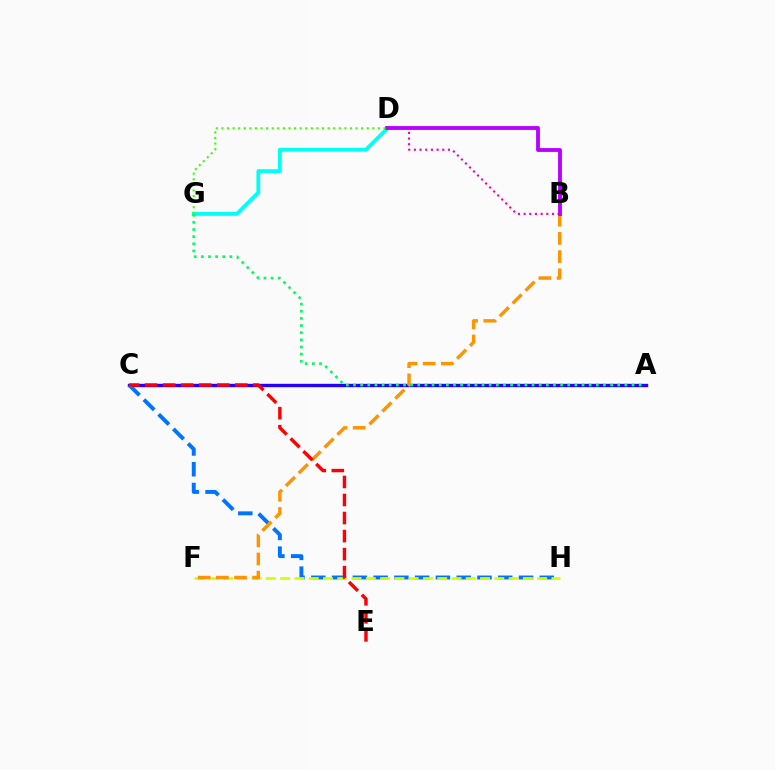{('A', 'C'): [{'color': '#2500ff', 'line_style': 'solid', 'thickness': 2.42}], ('C', 'H'): [{'color': '#0074ff', 'line_style': 'dashed', 'thickness': 2.82}], ('F', 'H'): [{'color': '#d1ff00', 'line_style': 'dashed', 'thickness': 1.94}], ('B', 'D'): [{'color': '#ff00ac', 'line_style': 'dotted', 'thickness': 1.54}, {'color': '#b900ff', 'line_style': 'solid', 'thickness': 2.77}], ('D', 'G'): [{'color': '#00fff6', 'line_style': 'solid', 'thickness': 2.75}, {'color': '#3dff00', 'line_style': 'dotted', 'thickness': 1.52}], ('B', 'F'): [{'color': '#ff9400', 'line_style': 'dashed', 'thickness': 2.47}], ('A', 'G'): [{'color': '#00ff5c', 'line_style': 'dotted', 'thickness': 1.94}], ('C', 'E'): [{'color': '#ff0000', 'line_style': 'dashed', 'thickness': 2.45}]}